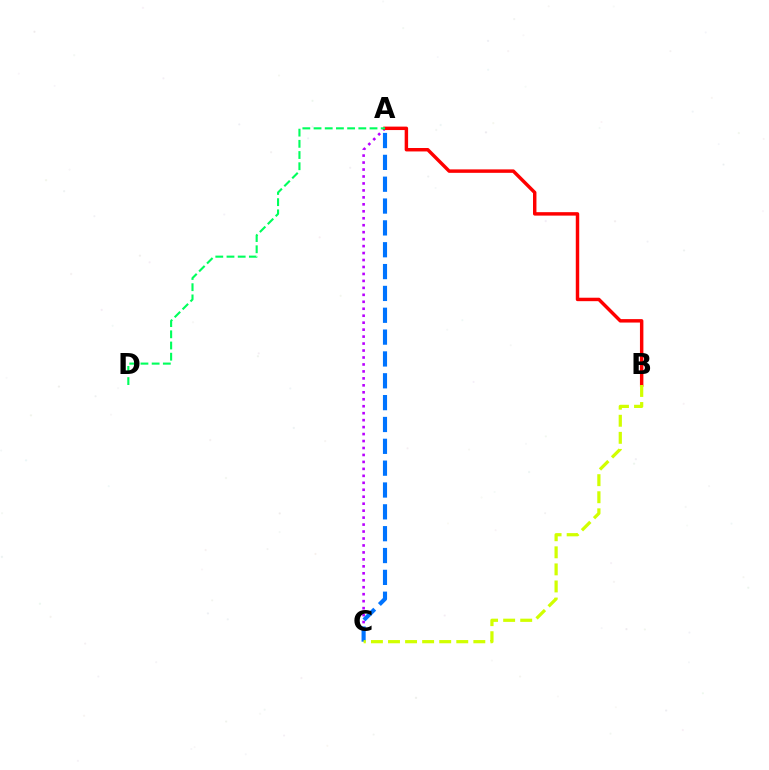{('A', 'C'): [{'color': '#b900ff', 'line_style': 'dotted', 'thickness': 1.89}, {'color': '#0074ff', 'line_style': 'dashed', 'thickness': 2.97}], ('A', 'B'): [{'color': '#ff0000', 'line_style': 'solid', 'thickness': 2.48}], ('A', 'D'): [{'color': '#00ff5c', 'line_style': 'dashed', 'thickness': 1.52}], ('B', 'C'): [{'color': '#d1ff00', 'line_style': 'dashed', 'thickness': 2.32}]}